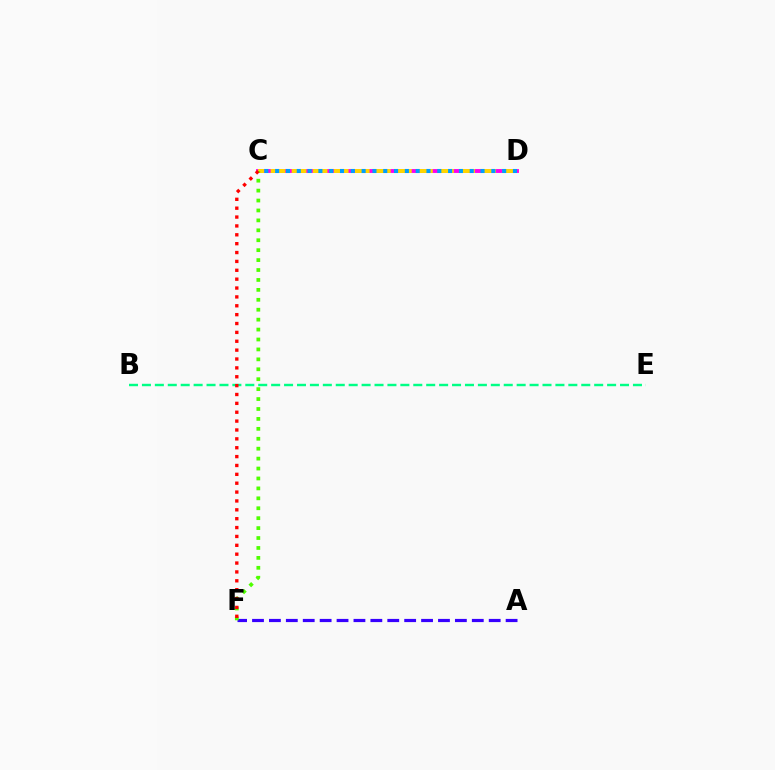{('C', 'D'): [{'color': '#ff00ed', 'line_style': 'solid', 'thickness': 2.79}, {'color': '#ffd500', 'line_style': 'dashed', 'thickness': 2.86}, {'color': '#009eff', 'line_style': 'dotted', 'thickness': 2.94}], ('B', 'E'): [{'color': '#00ff86', 'line_style': 'dashed', 'thickness': 1.76}], ('A', 'F'): [{'color': '#3700ff', 'line_style': 'dashed', 'thickness': 2.3}], ('C', 'F'): [{'color': '#4fff00', 'line_style': 'dotted', 'thickness': 2.7}, {'color': '#ff0000', 'line_style': 'dotted', 'thickness': 2.41}]}